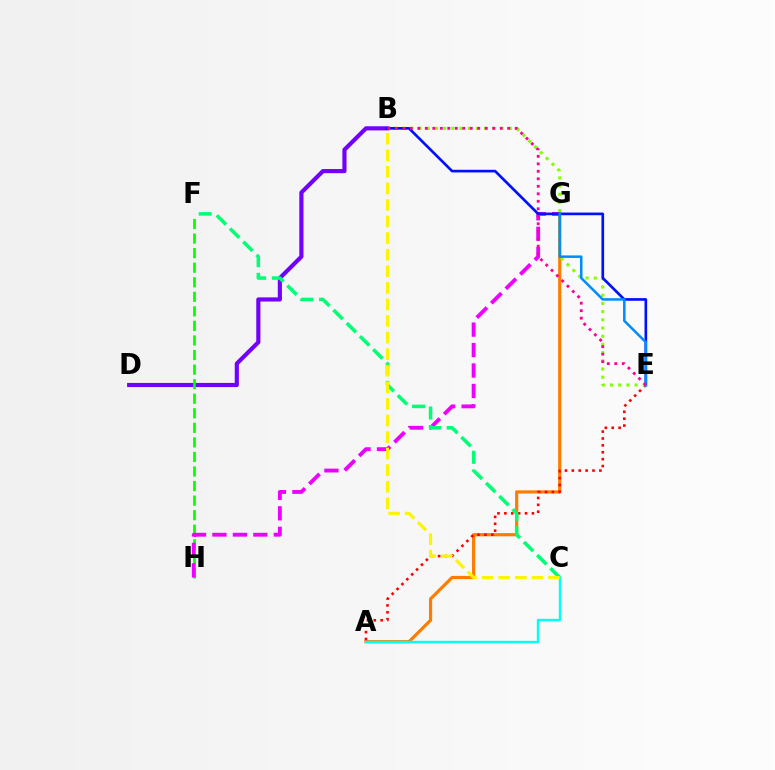{('B', 'D'): [{'color': '#7200ff', 'line_style': 'solid', 'thickness': 2.98}], ('F', 'H'): [{'color': '#08ff00', 'line_style': 'dashed', 'thickness': 1.98}], ('A', 'G'): [{'color': '#ff7c00', 'line_style': 'solid', 'thickness': 2.29}], ('A', 'E'): [{'color': '#ff0000', 'line_style': 'dotted', 'thickness': 1.87}], ('G', 'H'): [{'color': '#ee00ff', 'line_style': 'dashed', 'thickness': 2.78}], ('B', 'E'): [{'color': '#84ff00', 'line_style': 'dotted', 'thickness': 2.23}, {'color': '#0010ff', 'line_style': 'solid', 'thickness': 1.92}, {'color': '#ff0094', 'line_style': 'dotted', 'thickness': 2.03}], ('C', 'F'): [{'color': '#00ff74', 'line_style': 'dashed', 'thickness': 2.54}], ('A', 'C'): [{'color': '#00fff6', 'line_style': 'solid', 'thickness': 1.72}], ('E', 'G'): [{'color': '#008cff', 'line_style': 'solid', 'thickness': 1.81}], ('B', 'C'): [{'color': '#fcf500', 'line_style': 'dashed', 'thickness': 2.25}]}